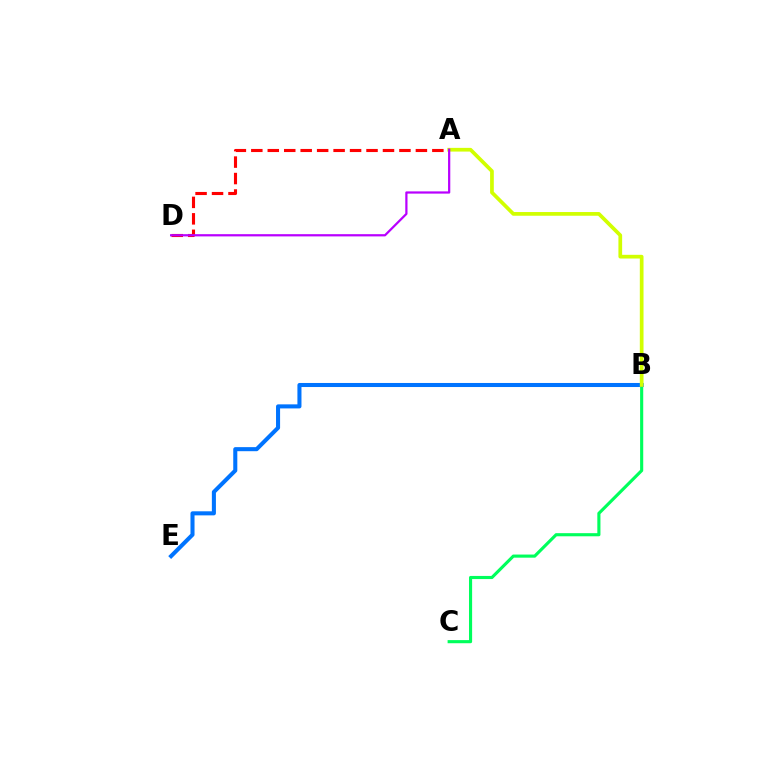{('B', 'C'): [{'color': '#00ff5c', 'line_style': 'solid', 'thickness': 2.25}], ('B', 'E'): [{'color': '#0074ff', 'line_style': 'solid', 'thickness': 2.92}], ('A', 'B'): [{'color': '#d1ff00', 'line_style': 'solid', 'thickness': 2.67}], ('A', 'D'): [{'color': '#ff0000', 'line_style': 'dashed', 'thickness': 2.24}, {'color': '#b900ff', 'line_style': 'solid', 'thickness': 1.61}]}